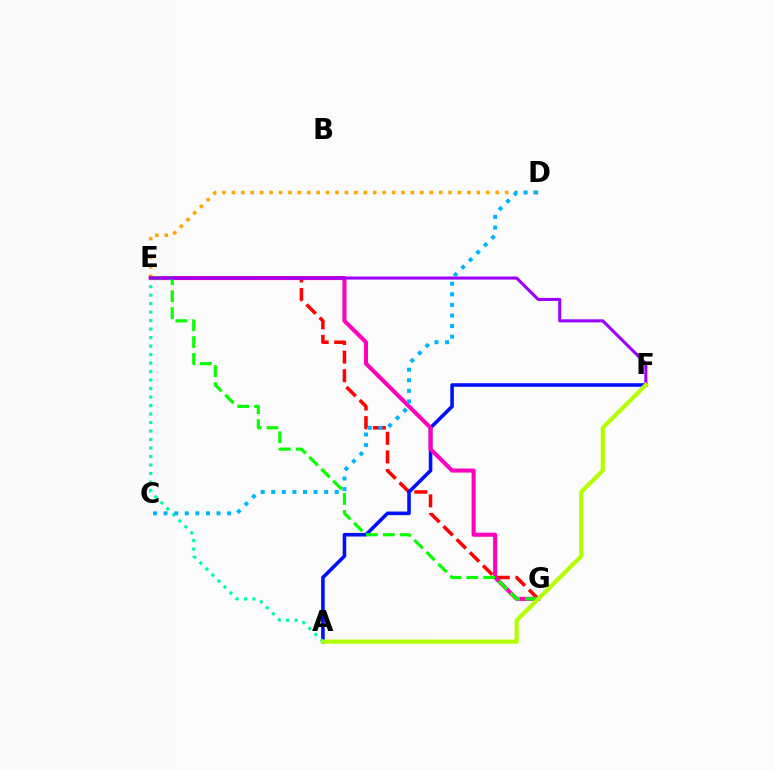{('E', 'G'): [{'color': '#ff0000', 'line_style': 'dashed', 'thickness': 2.53}, {'color': '#ff00bd', 'line_style': 'solid', 'thickness': 2.93}, {'color': '#08ff00', 'line_style': 'dashed', 'thickness': 2.29}], ('D', 'E'): [{'color': '#ffa500', 'line_style': 'dotted', 'thickness': 2.56}], ('A', 'F'): [{'color': '#0010ff', 'line_style': 'solid', 'thickness': 2.59}, {'color': '#b3ff00', 'line_style': 'solid', 'thickness': 2.99}], ('A', 'E'): [{'color': '#00ff9d', 'line_style': 'dotted', 'thickness': 2.31}], ('E', 'F'): [{'color': '#9b00ff', 'line_style': 'solid', 'thickness': 2.2}], ('C', 'D'): [{'color': '#00b5ff', 'line_style': 'dotted', 'thickness': 2.88}]}